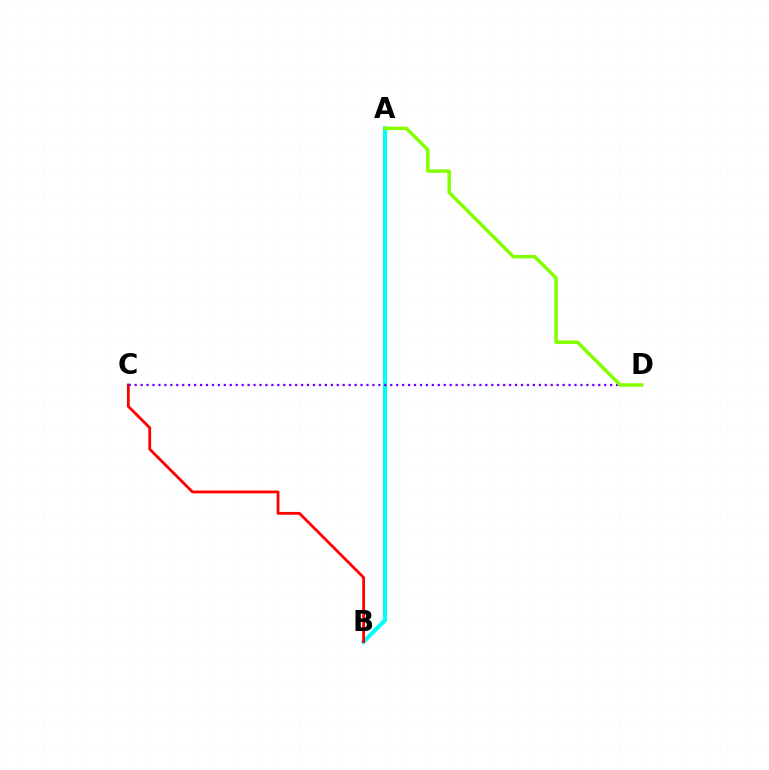{('A', 'B'): [{'color': '#00fff6', 'line_style': 'solid', 'thickness': 2.98}], ('B', 'C'): [{'color': '#ff0000', 'line_style': 'solid', 'thickness': 2.02}], ('C', 'D'): [{'color': '#7200ff', 'line_style': 'dotted', 'thickness': 1.61}], ('A', 'D'): [{'color': '#84ff00', 'line_style': 'solid', 'thickness': 2.51}]}